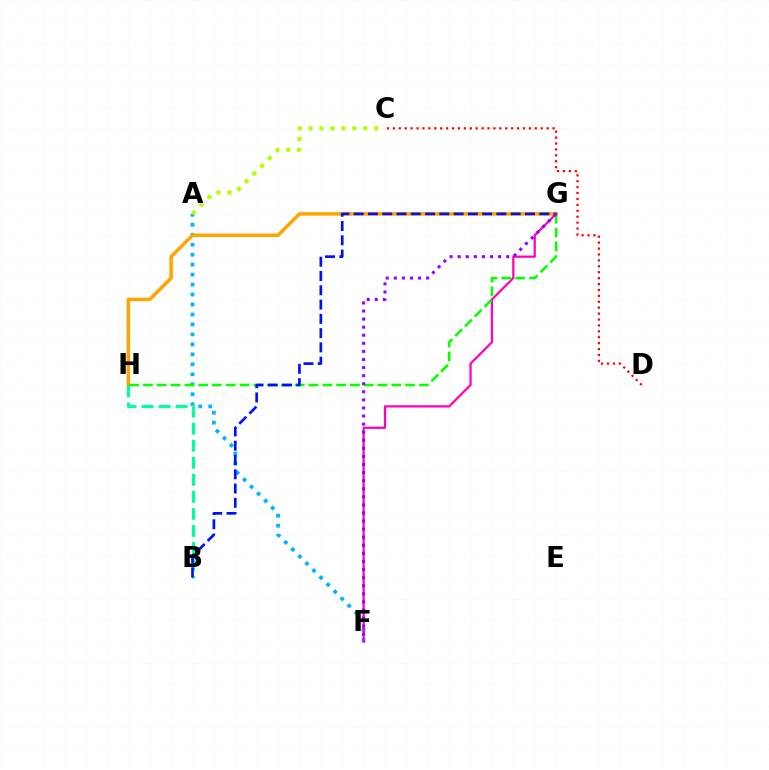{('A', 'F'): [{'color': '#00b5ff', 'line_style': 'dotted', 'thickness': 2.71}], ('C', 'D'): [{'color': '#ff0000', 'line_style': 'dotted', 'thickness': 1.61}], ('G', 'H'): [{'color': '#ffa500', 'line_style': 'solid', 'thickness': 2.55}, {'color': '#08ff00', 'line_style': 'dashed', 'thickness': 1.87}], ('B', 'H'): [{'color': '#00ff9d', 'line_style': 'dashed', 'thickness': 2.31}], ('F', 'G'): [{'color': '#ff00bd', 'line_style': 'solid', 'thickness': 1.61}, {'color': '#9b00ff', 'line_style': 'dotted', 'thickness': 2.2}], ('A', 'C'): [{'color': '#b3ff00', 'line_style': 'dotted', 'thickness': 2.97}], ('B', 'G'): [{'color': '#0010ff', 'line_style': 'dashed', 'thickness': 1.94}]}